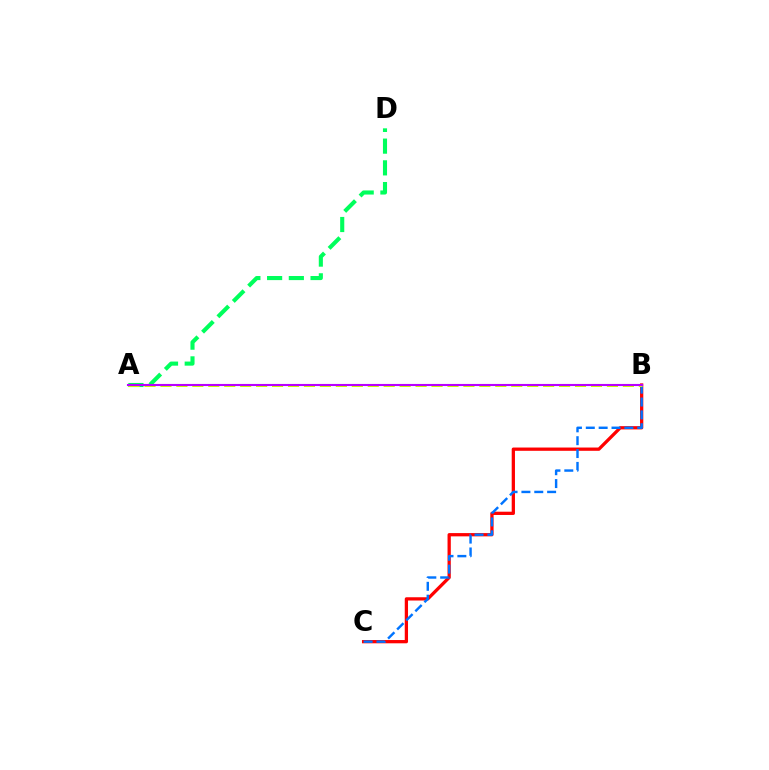{('B', 'C'): [{'color': '#ff0000', 'line_style': 'solid', 'thickness': 2.35}, {'color': '#0074ff', 'line_style': 'dashed', 'thickness': 1.75}], ('A', 'D'): [{'color': '#00ff5c', 'line_style': 'dashed', 'thickness': 2.95}], ('A', 'B'): [{'color': '#d1ff00', 'line_style': 'dashed', 'thickness': 2.17}, {'color': '#b900ff', 'line_style': 'solid', 'thickness': 1.51}]}